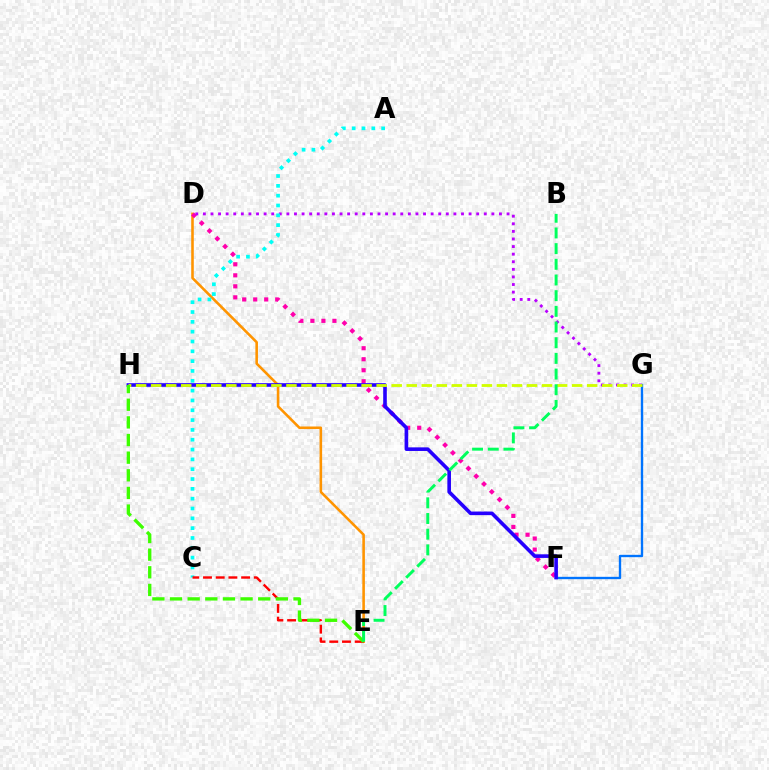{('D', 'E'): [{'color': '#ff9400', 'line_style': 'solid', 'thickness': 1.86}], ('F', 'G'): [{'color': '#0074ff', 'line_style': 'solid', 'thickness': 1.7}], ('D', 'F'): [{'color': '#ff00ac', 'line_style': 'dotted', 'thickness': 2.99}], ('D', 'G'): [{'color': '#b900ff', 'line_style': 'dotted', 'thickness': 2.06}], ('F', 'H'): [{'color': '#2500ff', 'line_style': 'solid', 'thickness': 2.6}], ('G', 'H'): [{'color': '#d1ff00', 'line_style': 'dashed', 'thickness': 2.04}], ('A', 'C'): [{'color': '#00fff6', 'line_style': 'dotted', 'thickness': 2.67}], ('C', 'E'): [{'color': '#ff0000', 'line_style': 'dashed', 'thickness': 1.73}], ('E', 'H'): [{'color': '#3dff00', 'line_style': 'dashed', 'thickness': 2.4}], ('B', 'E'): [{'color': '#00ff5c', 'line_style': 'dashed', 'thickness': 2.13}]}